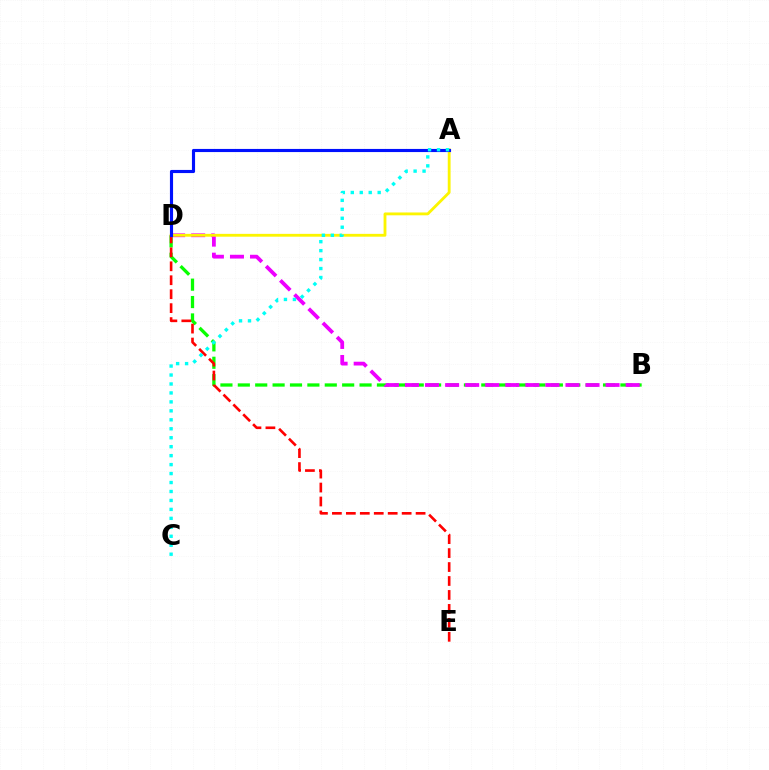{('B', 'D'): [{'color': '#08ff00', 'line_style': 'dashed', 'thickness': 2.36}, {'color': '#ee00ff', 'line_style': 'dashed', 'thickness': 2.73}], ('D', 'E'): [{'color': '#ff0000', 'line_style': 'dashed', 'thickness': 1.9}], ('A', 'D'): [{'color': '#fcf500', 'line_style': 'solid', 'thickness': 2.04}, {'color': '#0010ff', 'line_style': 'solid', 'thickness': 2.26}], ('A', 'C'): [{'color': '#00fff6', 'line_style': 'dotted', 'thickness': 2.43}]}